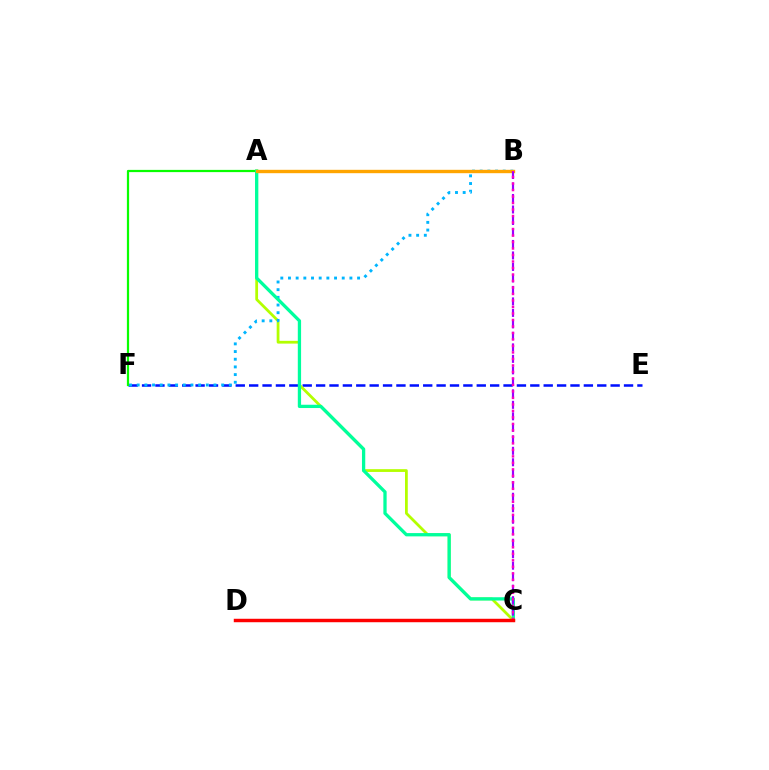{('E', 'F'): [{'color': '#0010ff', 'line_style': 'dashed', 'thickness': 1.82}], ('A', 'C'): [{'color': '#b3ff00', 'line_style': 'solid', 'thickness': 1.99}, {'color': '#00ff9d', 'line_style': 'solid', 'thickness': 2.36}], ('B', 'F'): [{'color': '#00b5ff', 'line_style': 'dotted', 'thickness': 2.09}], ('A', 'F'): [{'color': '#08ff00', 'line_style': 'solid', 'thickness': 1.6}], ('A', 'B'): [{'color': '#ffa500', 'line_style': 'solid', 'thickness': 2.43}], ('B', 'C'): [{'color': '#9b00ff', 'line_style': 'dashed', 'thickness': 1.56}, {'color': '#ff00bd', 'line_style': 'dotted', 'thickness': 1.76}], ('C', 'D'): [{'color': '#ff0000', 'line_style': 'solid', 'thickness': 2.48}]}